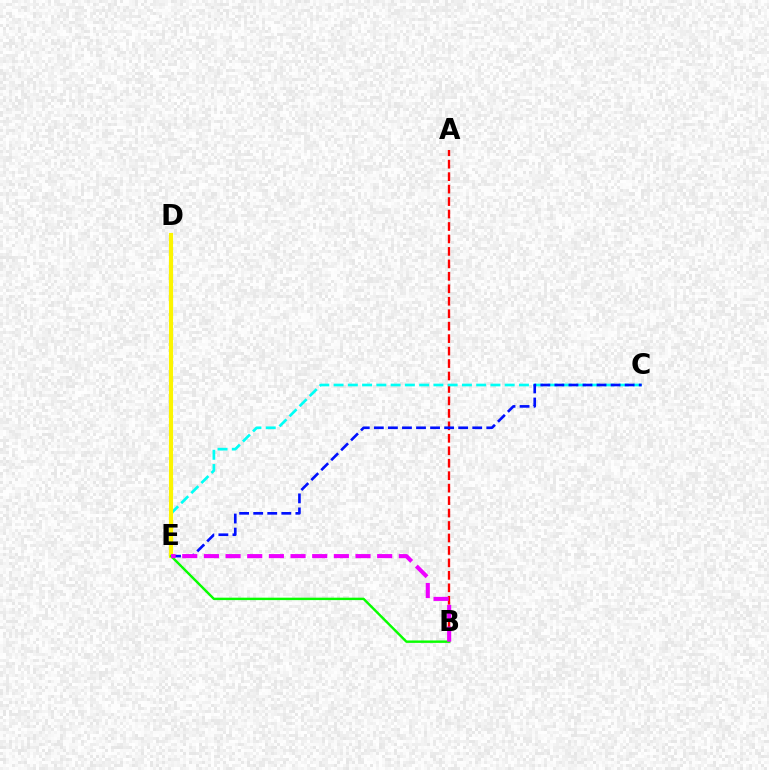{('A', 'B'): [{'color': '#ff0000', 'line_style': 'dashed', 'thickness': 1.69}], ('C', 'E'): [{'color': '#00fff6', 'line_style': 'dashed', 'thickness': 1.94}, {'color': '#0010ff', 'line_style': 'dashed', 'thickness': 1.91}], ('D', 'E'): [{'color': '#fcf500', 'line_style': 'solid', 'thickness': 2.98}], ('B', 'E'): [{'color': '#08ff00', 'line_style': 'solid', 'thickness': 1.74}, {'color': '#ee00ff', 'line_style': 'dashed', 'thickness': 2.94}]}